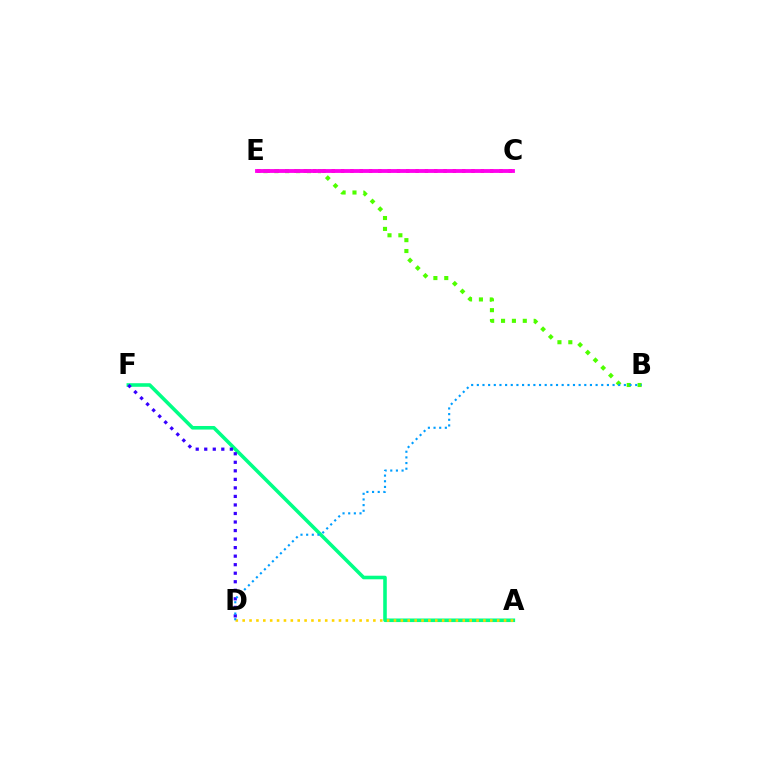{('A', 'F'): [{'color': '#00ff86', 'line_style': 'solid', 'thickness': 2.58}], ('C', 'E'): [{'color': '#ff0000', 'line_style': 'dotted', 'thickness': 2.53}, {'color': '#ff00ed', 'line_style': 'solid', 'thickness': 2.76}], ('D', 'F'): [{'color': '#3700ff', 'line_style': 'dotted', 'thickness': 2.32}], ('A', 'D'): [{'color': '#ffd500', 'line_style': 'dotted', 'thickness': 1.87}], ('B', 'E'): [{'color': '#4fff00', 'line_style': 'dotted', 'thickness': 2.96}], ('B', 'D'): [{'color': '#009eff', 'line_style': 'dotted', 'thickness': 1.54}]}